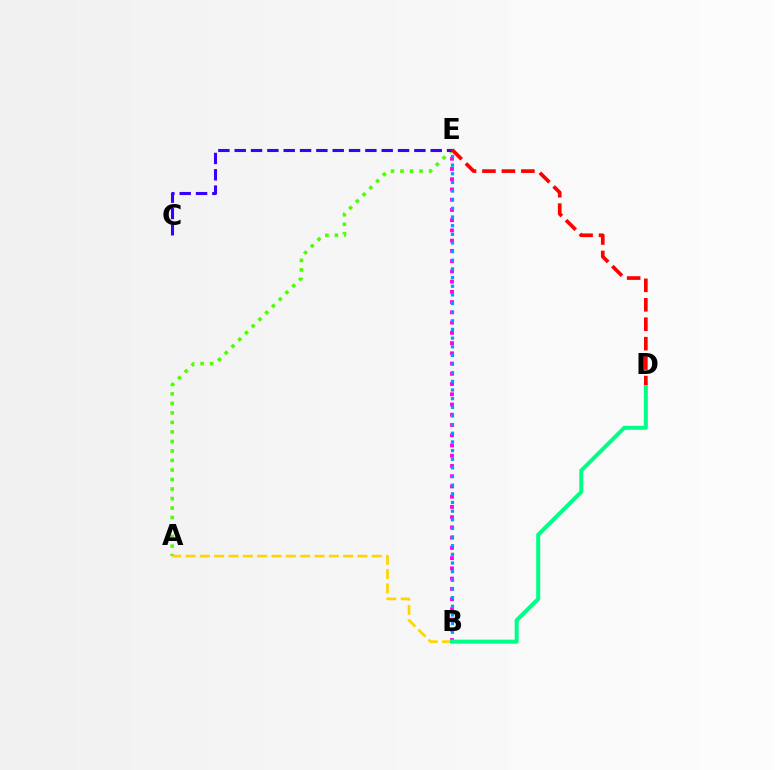{('A', 'E'): [{'color': '#4fff00', 'line_style': 'dotted', 'thickness': 2.58}], ('A', 'B'): [{'color': '#ffd500', 'line_style': 'dashed', 'thickness': 1.95}], ('C', 'E'): [{'color': '#3700ff', 'line_style': 'dashed', 'thickness': 2.22}], ('B', 'E'): [{'color': '#ff00ed', 'line_style': 'dotted', 'thickness': 2.78}, {'color': '#009eff', 'line_style': 'dotted', 'thickness': 2.35}], ('B', 'D'): [{'color': '#00ff86', 'line_style': 'solid', 'thickness': 2.88}], ('D', 'E'): [{'color': '#ff0000', 'line_style': 'dashed', 'thickness': 2.64}]}